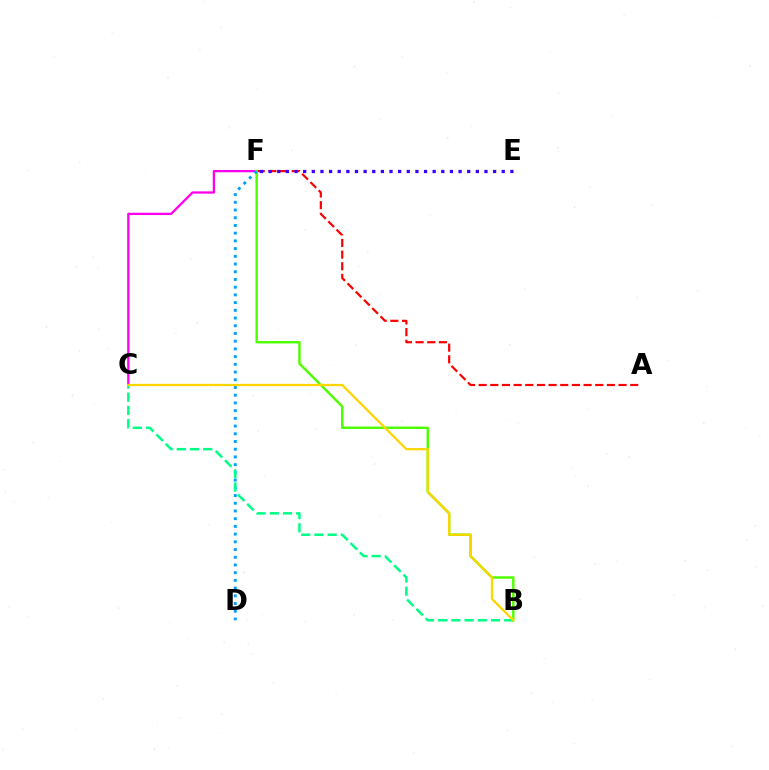{('A', 'F'): [{'color': '#ff0000', 'line_style': 'dashed', 'thickness': 1.58}], ('C', 'F'): [{'color': '#ff00ed', 'line_style': 'solid', 'thickness': 1.65}], ('B', 'F'): [{'color': '#4fff00', 'line_style': 'solid', 'thickness': 1.76}], ('D', 'F'): [{'color': '#009eff', 'line_style': 'dotted', 'thickness': 2.1}], ('B', 'C'): [{'color': '#00ff86', 'line_style': 'dashed', 'thickness': 1.79}, {'color': '#ffd500', 'line_style': 'solid', 'thickness': 1.62}], ('E', 'F'): [{'color': '#3700ff', 'line_style': 'dotted', 'thickness': 2.35}]}